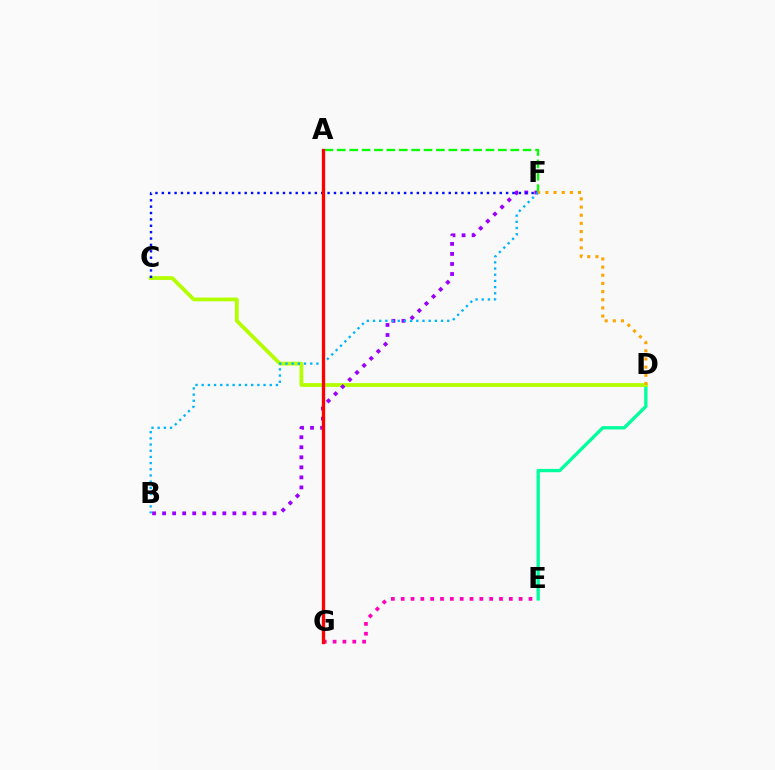{('D', 'E'): [{'color': '#00ff9d', 'line_style': 'solid', 'thickness': 2.39}], ('C', 'D'): [{'color': '#b3ff00', 'line_style': 'solid', 'thickness': 2.72}], ('B', 'F'): [{'color': '#9b00ff', 'line_style': 'dotted', 'thickness': 2.73}, {'color': '#00b5ff', 'line_style': 'dotted', 'thickness': 1.68}], ('A', 'F'): [{'color': '#08ff00', 'line_style': 'dashed', 'thickness': 1.68}], ('E', 'G'): [{'color': '#ff00bd', 'line_style': 'dotted', 'thickness': 2.67}], ('C', 'F'): [{'color': '#0010ff', 'line_style': 'dotted', 'thickness': 1.73}], ('A', 'G'): [{'color': '#ff0000', 'line_style': 'solid', 'thickness': 2.38}], ('D', 'F'): [{'color': '#ffa500', 'line_style': 'dotted', 'thickness': 2.22}]}